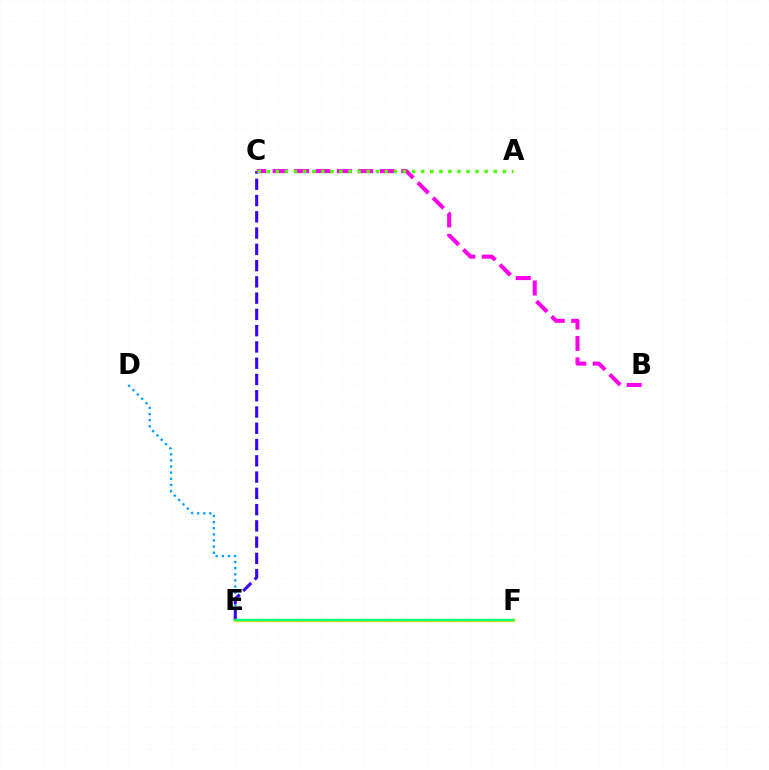{('E', 'F'): [{'color': '#ff0000', 'line_style': 'dashed', 'thickness': 1.93}, {'color': '#ffd500', 'line_style': 'solid', 'thickness': 2.42}, {'color': '#00ff86', 'line_style': 'solid', 'thickness': 1.73}], ('D', 'E'): [{'color': '#009eff', 'line_style': 'dotted', 'thickness': 1.67}], ('C', 'E'): [{'color': '#3700ff', 'line_style': 'dashed', 'thickness': 2.21}], ('B', 'C'): [{'color': '#ff00ed', 'line_style': 'dashed', 'thickness': 2.91}], ('A', 'C'): [{'color': '#4fff00', 'line_style': 'dotted', 'thickness': 2.47}]}